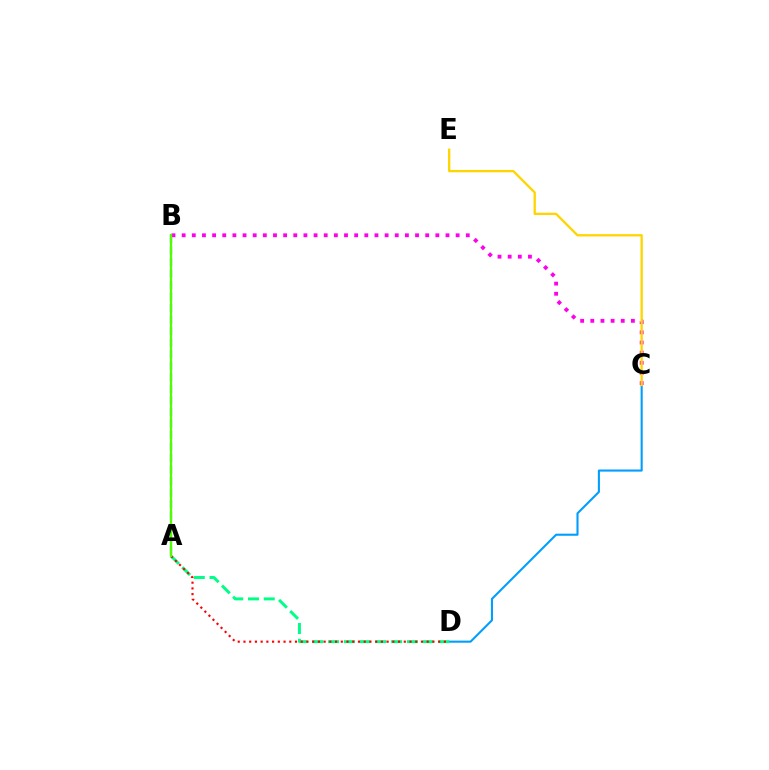{('C', 'D'): [{'color': '#009eff', 'line_style': 'solid', 'thickness': 1.5}], ('A', 'B'): [{'color': '#3700ff', 'line_style': 'dashed', 'thickness': 1.57}, {'color': '#4fff00', 'line_style': 'solid', 'thickness': 1.65}], ('A', 'D'): [{'color': '#00ff86', 'line_style': 'dashed', 'thickness': 2.14}, {'color': '#ff0000', 'line_style': 'dotted', 'thickness': 1.56}], ('B', 'C'): [{'color': '#ff00ed', 'line_style': 'dotted', 'thickness': 2.76}], ('C', 'E'): [{'color': '#ffd500', 'line_style': 'solid', 'thickness': 1.66}]}